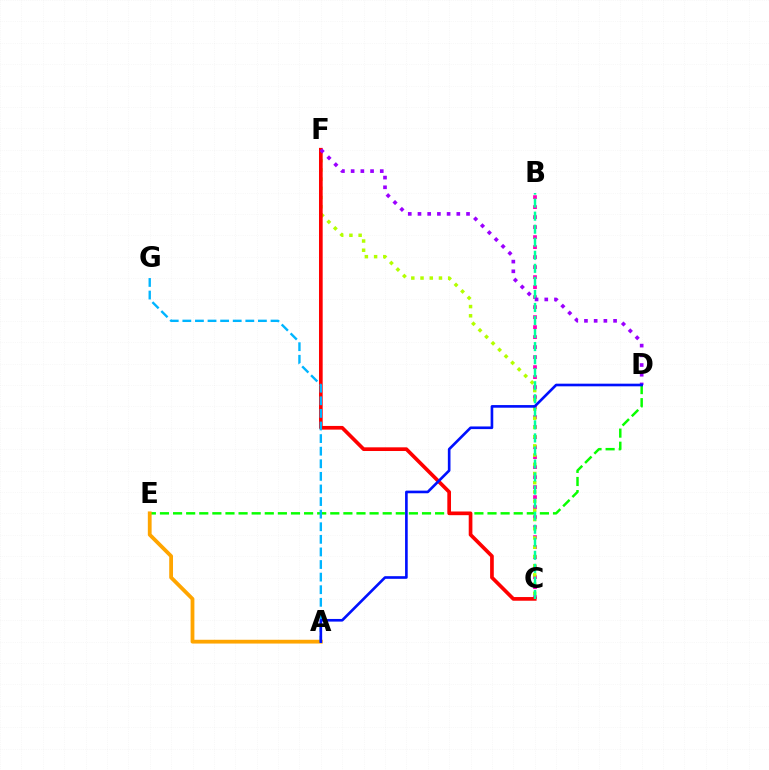{('D', 'E'): [{'color': '#08ff00', 'line_style': 'dashed', 'thickness': 1.78}], ('A', 'E'): [{'color': '#ffa500', 'line_style': 'solid', 'thickness': 2.73}], ('B', 'C'): [{'color': '#ff00bd', 'line_style': 'dotted', 'thickness': 2.72}, {'color': '#00ff9d', 'line_style': 'dashed', 'thickness': 1.77}], ('C', 'F'): [{'color': '#b3ff00', 'line_style': 'dotted', 'thickness': 2.5}, {'color': '#ff0000', 'line_style': 'solid', 'thickness': 2.65}], ('D', 'F'): [{'color': '#9b00ff', 'line_style': 'dotted', 'thickness': 2.64}], ('A', 'G'): [{'color': '#00b5ff', 'line_style': 'dashed', 'thickness': 1.71}], ('A', 'D'): [{'color': '#0010ff', 'line_style': 'solid', 'thickness': 1.9}]}